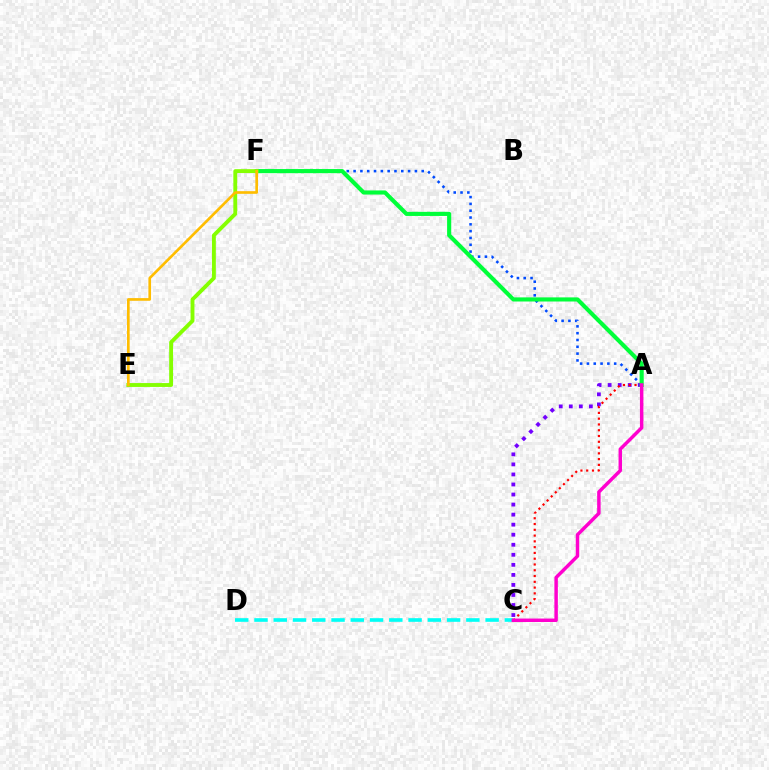{('A', 'F'): [{'color': '#004bff', 'line_style': 'dotted', 'thickness': 1.85}, {'color': '#00ff39', 'line_style': 'solid', 'thickness': 2.97}], ('A', 'C'): [{'color': '#7200ff', 'line_style': 'dotted', 'thickness': 2.73}, {'color': '#ff0000', 'line_style': 'dotted', 'thickness': 1.57}, {'color': '#ff00cf', 'line_style': 'solid', 'thickness': 2.49}], ('C', 'D'): [{'color': '#00fff6', 'line_style': 'dashed', 'thickness': 2.62}], ('E', 'F'): [{'color': '#84ff00', 'line_style': 'solid', 'thickness': 2.79}, {'color': '#ffbd00', 'line_style': 'solid', 'thickness': 1.91}]}